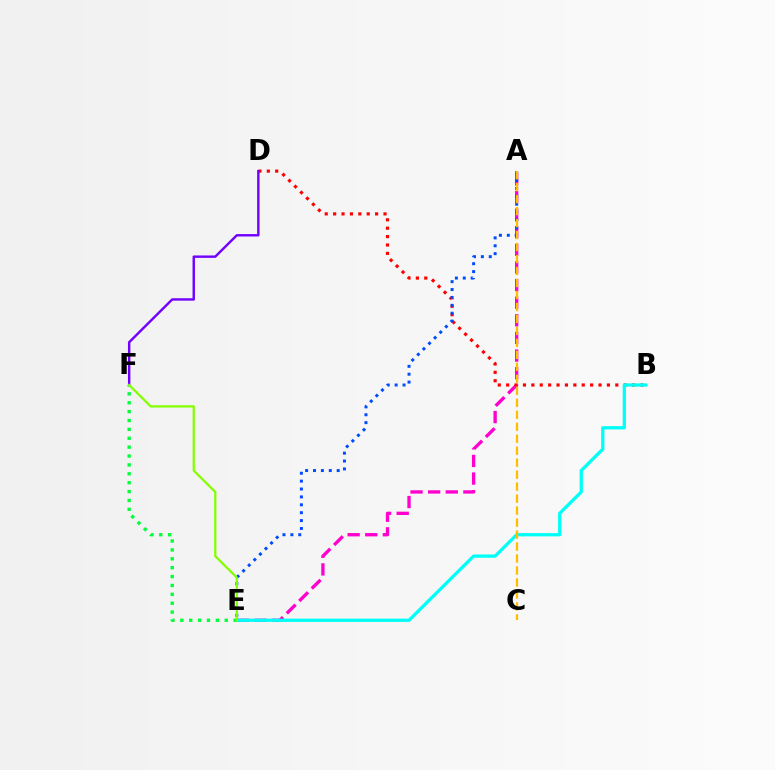{('A', 'E'): [{'color': '#ff00cf', 'line_style': 'dashed', 'thickness': 2.39}, {'color': '#004bff', 'line_style': 'dotted', 'thickness': 2.14}], ('B', 'D'): [{'color': '#ff0000', 'line_style': 'dotted', 'thickness': 2.28}], ('B', 'E'): [{'color': '#00fff6', 'line_style': 'solid', 'thickness': 2.36}], ('D', 'F'): [{'color': '#7200ff', 'line_style': 'solid', 'thickness': 1.74}], ('A', 'C'): [{'color': '#ffbd00', 'line_style': 'dashed', 'thickness': 1.63}], ('E', 'F'): [{'color': '#00ff39', 'line_style': 'dotted', 'thickness': 2.41}, {'color': '#84ff00', 'line_style': 'solid', 'thickness': 1.63}]}